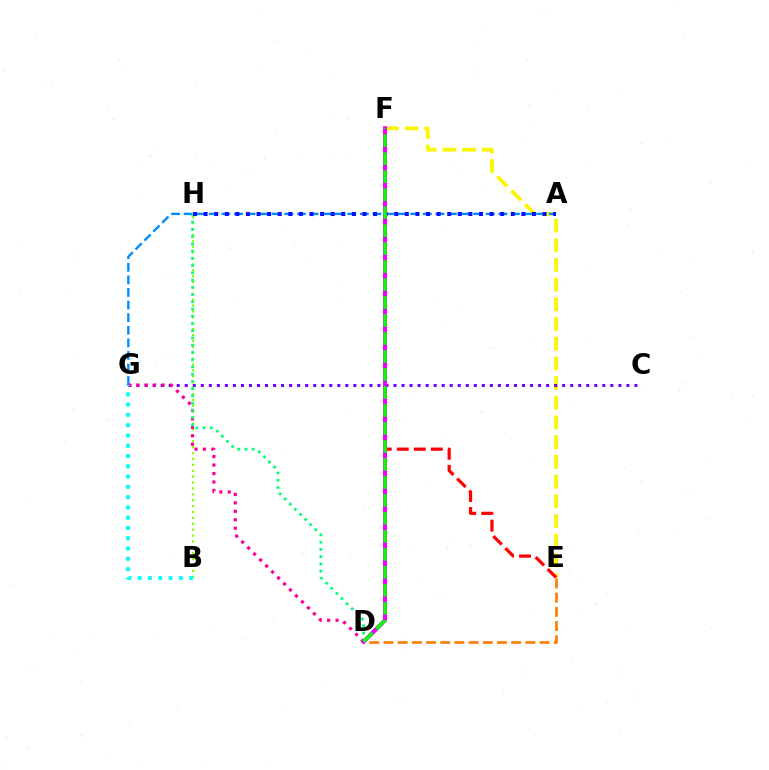{('E', 'F'): [{'color': '#fcf500', 'line_style': 'dashed', 'thickness': 2.68}, {'color': '#ff0000', 'line_style': 'dashed', 'thickness': 2.31}], ('C', 'G'): [{'color': '#7200ff', 'line_style': 'dotted', 'thickness': 2.18}], ('B', 'H'): [{'color': '#84ff00', 'line_style': 'dotted', 'thickness': 1.6}], ('A', 'G'): [{'color': '#008cff', 'line_style': 'dashed', 'thickness': 1.71}], ('D', 'G'): [{'color': '#ff0094', 'line_style': 'dotted', 'thickness': 2.3}], ('D', 'H'): [{'color': '#00ff74', 'line_style': 'dotted', 'thickness': 1.97}], ('D', 'E'): [{'color': '#ff7c00', 'line_style': 'dashed', 'thickness': 1.93}], ('B', 'G'): [{'color': '#00fff6', 'line_style': 'dotted', 'thickness': 2.79}], ('A', 'H'): [{'color': '#0010ff', 'line_style': 'dotted', 'thickness': 2.88}], ('D', 'F'): [{'color': '#ee00ff', 'line_style': 'solid', 'thickness': 2.95}, {'color': '#08ff00', 'line_style': 'dashed', 'thickness': 2.44}]}